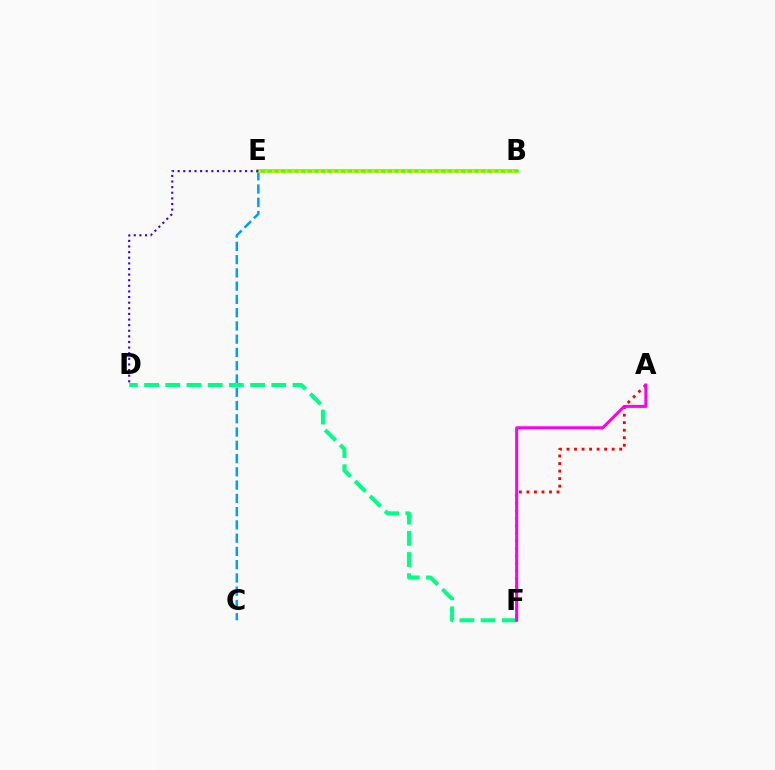{('C', 'E'): [{'color': '#009eff', 'line_style': 'dashed', 'thickness': 1.8}], ('B', 'E'): [{'color': '#4fff00', 'line_style': 'solid', 'thickness': 2.52}, {'color': '#ffd500', 'line_style': 'dotted', 'thickness': 1.81}], ('A', 'F'): [{'color': '#ff0000', 'line_style': 'dotted', 'thickness': 2.05}, {'color': '#ff00ed', 'line_style': 'solid', 'thickness': 2.17}], ('D', 'F'): [{'color': '#00ff86', 'line_style': 'dashed', 'thickness': 2.88}], ('D', 'E'): [{'color': '#3700ff', 'line_style': 'dotted', 'thickness': 1.53}]}